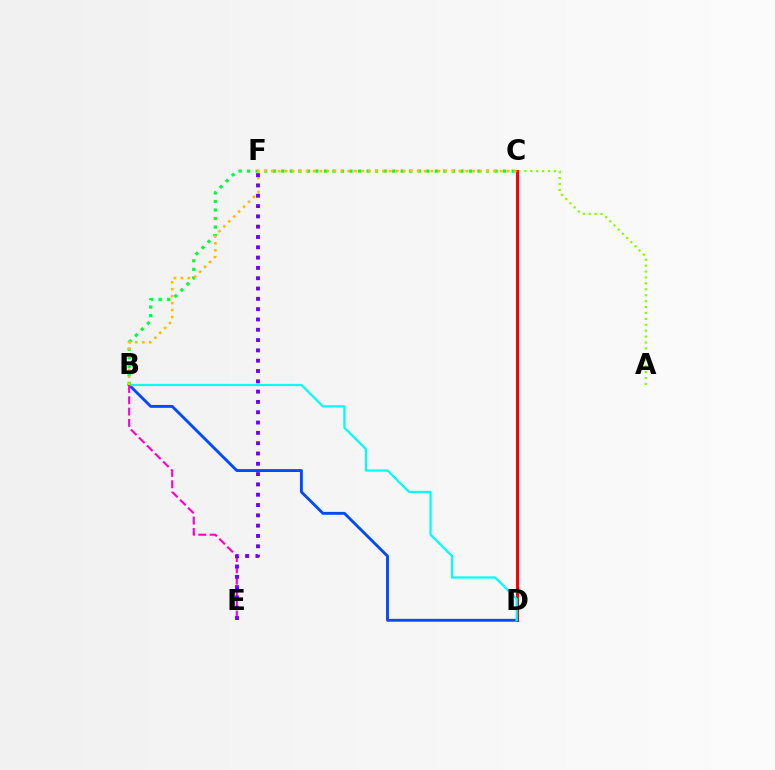{('B', 'D'): [{'color': '#004bff', 'line_style': 'solid', 'thickness': 2.08}, {'color': '#00fff6', 'line_style': 'solid', 'thickness': 1.63}], ('A', 'C'): [{'color': '#84ff00', 'line_style': 'dotted', 'thickness': 1.61}], ('C', 'D'): [{'color': '#ff0000', 'line_style': 'solid', 'thickness': 2.15}], ('B', 'C'): [{'color': '#00ff39', 'line_style': 'dotted', 'thickness': 2.32}, {'color': '#ffbd00', 'line_style': 'dotted', 'thickness': 1.89}], ('B', 'E'): [{'color': '#ff00cf', 'line_style': 'dashed', 'thickness': 1.54}], ('E', 'F'): [{'color': '#7200ff', 'line_style': 'dotted', 'thickness': 2.8}]}